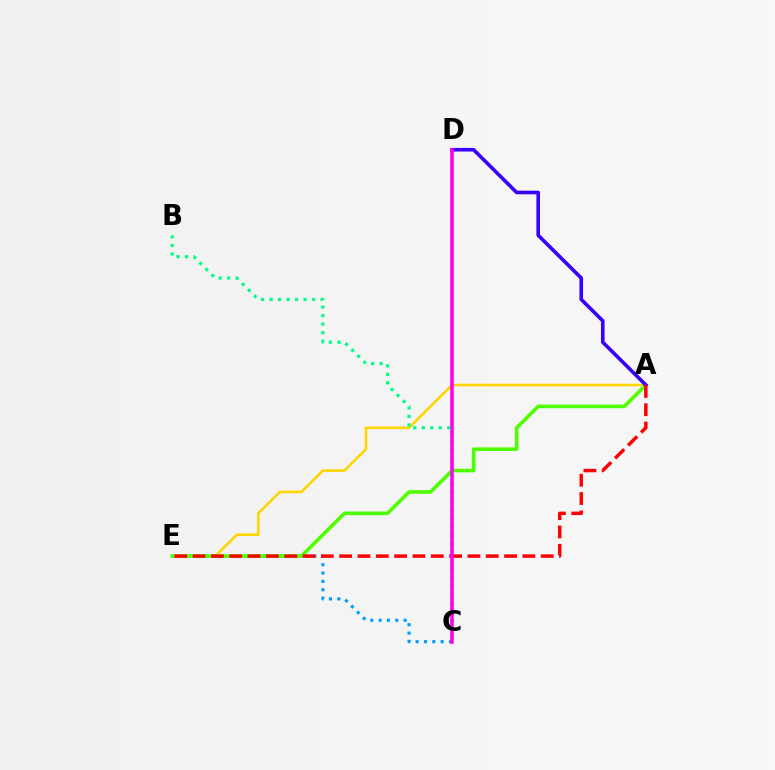{('A', 'E'): [{'color': '#ffd500', 'line_style': 'solid', 'thickness': 1.86}, {'color': '#4fff00', 'line_style': 'solid', 'thickness': 2.6}, {'color': '#ff0000', 'line_style': 'dashed', 'thickness': 2.49}], ('C', 'E'): [{'color': '#009eff', 'line_style': 'dotted', 'thickness': 2.27}], ('A', 'D'): [{'color': '#3700ff', 'line_style': 'solid', 'thickness': 2.59}], ('B', 'C'): [{'color': '#00ff86', 'line_style': 'dotted', 'thickness': 2.31}], ('C', 'D'): [{'color': '#ff00ed', 'line_style': 'solid', 'thickness': 2.55}]}